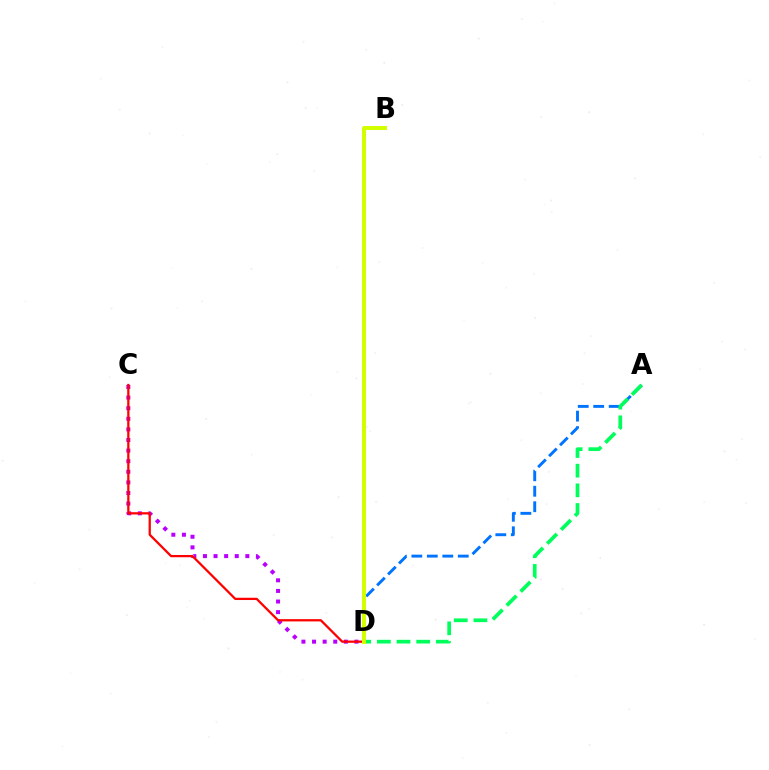{('C', 'D'): [{'color': '#b900ff', 'line_style': 'dotted', 'thickness': 2.88}, {'color': '#ff0000', 'line_style': 'solid', 'thickness': 1.63}], ('A', 'D'): [{'color': '#0074ff', 'line_style': 'dashed', 'thickness': 2.1}, {'color': '#00ff5c', 'line_style': 'dashed', 'thickness': 2.67}], ('B', 'D'): [{'color': '#d1ff00', 'line_style': 'solid', 'thickness': 2.9}]}